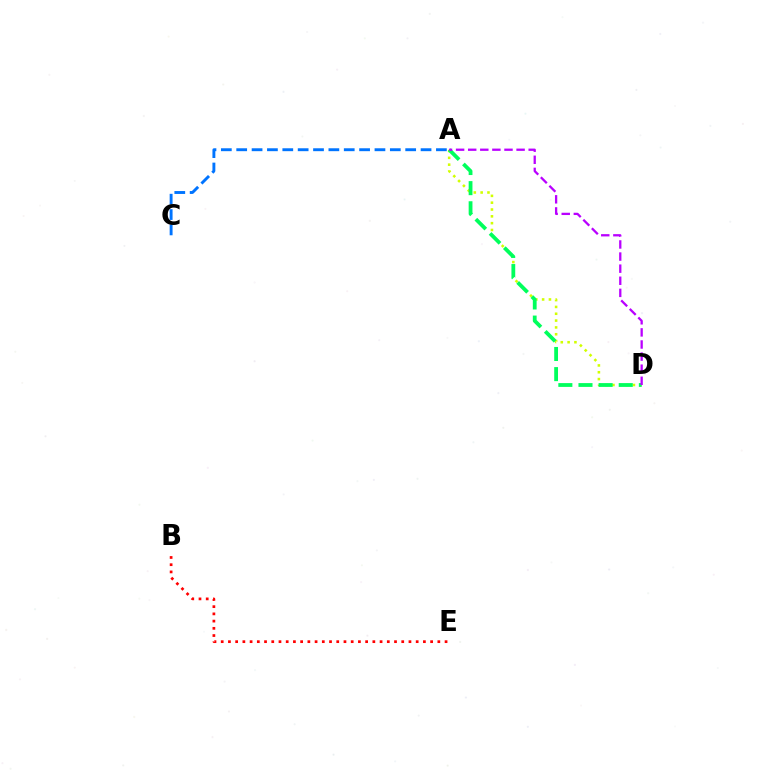{('A', 'D'): [{'color': '#d1ff00', 'line_style': 'dotted', 'thickness': 1.85}, {'color': '#00ff5c', 'line_style': 'dashed', 'thickness': 2.73}, {'color': '#b900ff', 'line_style': 'dashed', 'thickness': 1.64}], ('B', 'E'): [{'color': '#ff0000', 'line_style': 'dotted', 'thickness': 1.96}], ('A', 'C'): [{'color': '#0074ff', 'line_style': 'dashed', 'thickness': 2.09}]}